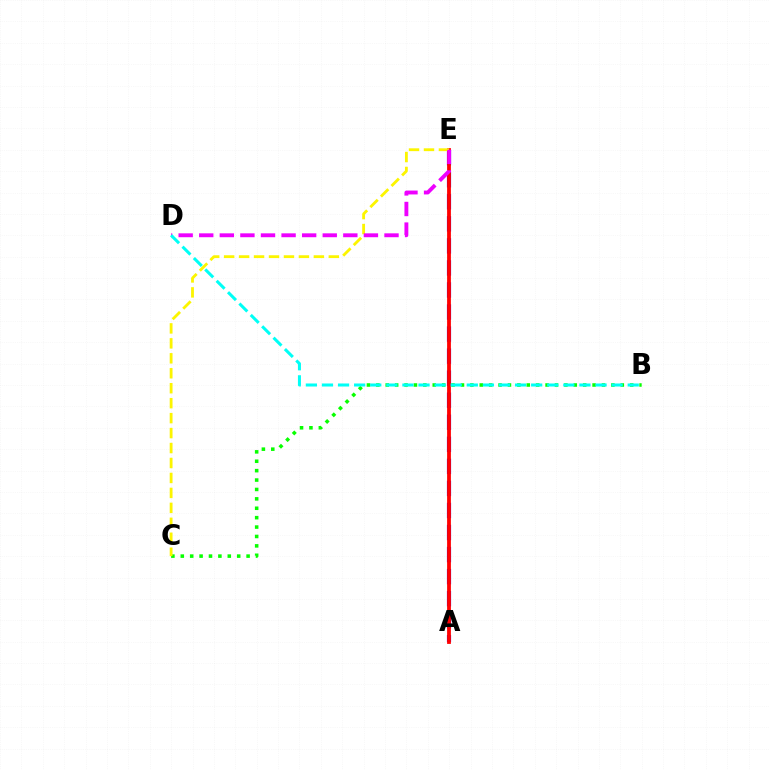{('B', 'C'): [{'color': '#08ff00', 'line_style': 'dotted', 'thickness': 2.55}], ('A', 'E'): [{'color': '#0010ff', 'line_style': 'dashed', 'thickness': 3.0}, {'color': '#ff0000', 'line_style': 'solid', 'thickness': 2.73}], ('C', 'E'): [{'color': '#fcf500', 'line_style': 'dashed', 'thickness': 2.03}], ('D', 'E'): [{'color': '#ee00ff', 'line_style': 'dashed', 'thickness': 2.8}], ('B', 'D'): [{'color': '#00fff6', 'line_style': 'dashed', 'thickness': 2.19}]}